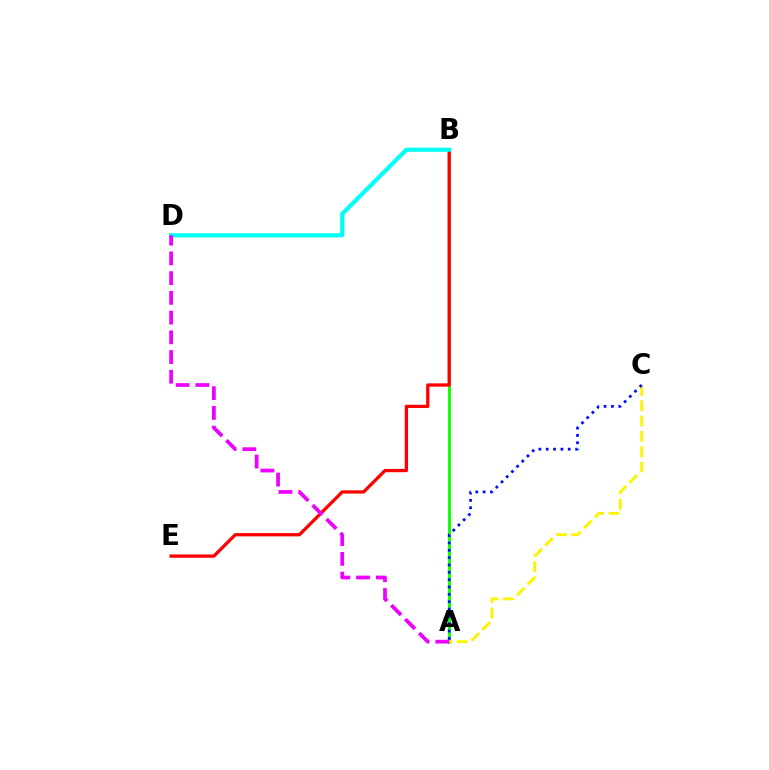{('A', 'B'): [{'color': '#08ff00', 'line_style': 'solid', 'thickness': 2.05}], ('A', 'C'): [{'color': '#fcf500', 'line_style': 'dashed', 'thickness': 2.09}, {'color': '#0010ff', 'line_style': 'dotted', 'thickness': 2.0}], ('B', 'E'): [{'color': '#ff0000', 'line_style': 'solid', 'thickness': 2.35}], ('B', 'D'): [{'color': '#00fff6', 'line_style': 'solid', 'thickness': 2.98}], ('A', 'D'): [{'color': '#ee00ff', 'line_style': 'dashed', 'thickness': 2.68}]}